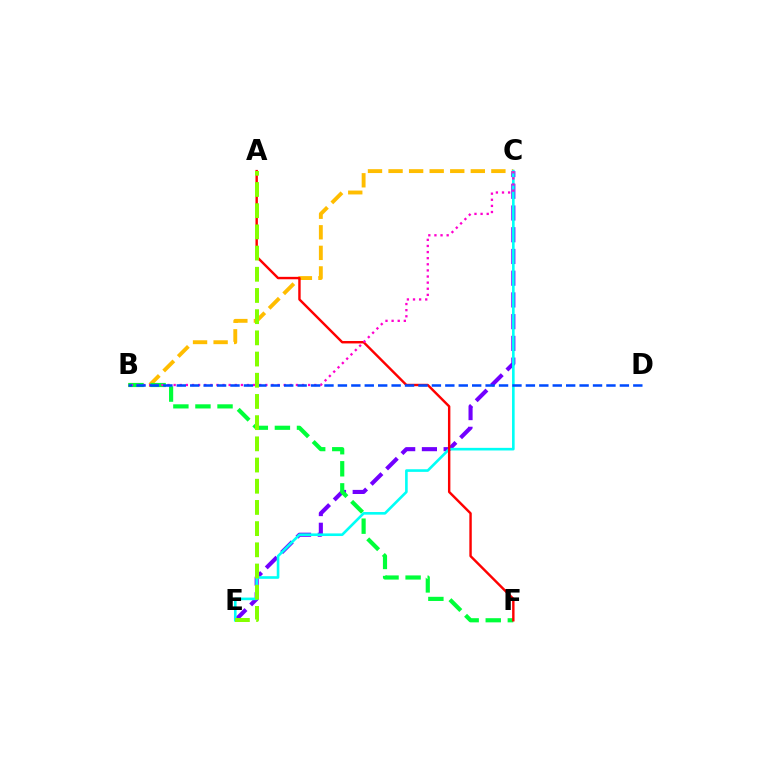{('C', 'E'): [{'color': '#7200ff', 'line_style': 'dashed', 'thickness': 2.95}, {'color': '#00fff6', 'line_style': 'solid', 'thickness': 1.89}], ('B', 'C'): [{'color': '#ffbd00', 'line_style': 'dashed', 'thickness': 2.79}, {'color': '#ff00cf', 'line_style': 'dotted', 'thickness': 1.66}], ('B', 'F'): [{'color': '#00ff39', 'line_style': 'dashed', 'thickness': 3.0}], ('A', 'F'): [{'color': '#ff0000', 'line_style': 'solid', 'thickness': 1.74}], ('B', 'D'): [{'color': '#004bff', 'line_style': 'dashed', 'thickness': 1.82}], ('A', 'E'): [{'color': '#84ff00', 'line_style': 'dashed', 'thickness': 2.88}]}